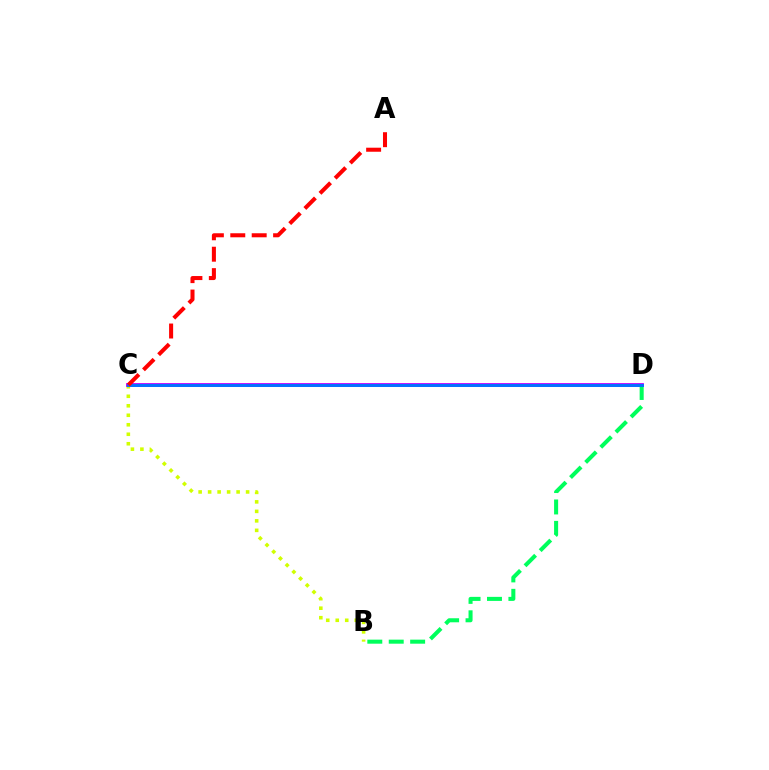{('B', 'C'): [{'color': '#d1ff00', 'line_style': 'dotted', 'thickness': 2.58}], ('C', 'D'): [{'color': '#b900ff', 'line_style': 'solid', 'thickness': 2.74}, {'color': '#0074ff', 'line_style': 'solid', 'thickness': 2.09}], ('B', 'D'): [{'color': '#00ff5c', 'line_style': 'dashed', 'thickness': 2.91}], ('A', 'C'): [{'color': '#ff0000', 'line_style': 'dashed', 'thickness': 2.91}]}